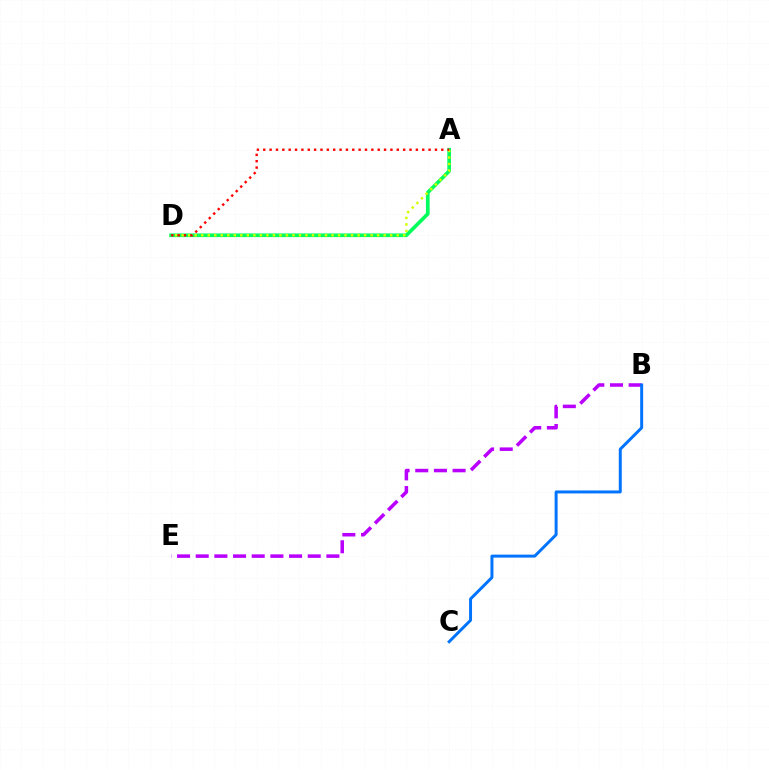{('A', 'D'): [{'color': '#00ff5c', 'line_style': 'solid', 'thickness': 2.65}, {'color': '#d1ff00', 'line_style': 'dotted', 'thickness': 1.77}, {'color': '#ff0000', 'line_style': 'dotted', 'thickness': 1.73}], ('B', 'E'): [{'color': '#b900ff', 'line_style': 'dashed', 'thickness': 2.54}], ('B', 'C'): [{'color': '#0074ff', 'line_style': 'solid', 'thickness': 2.13}]}